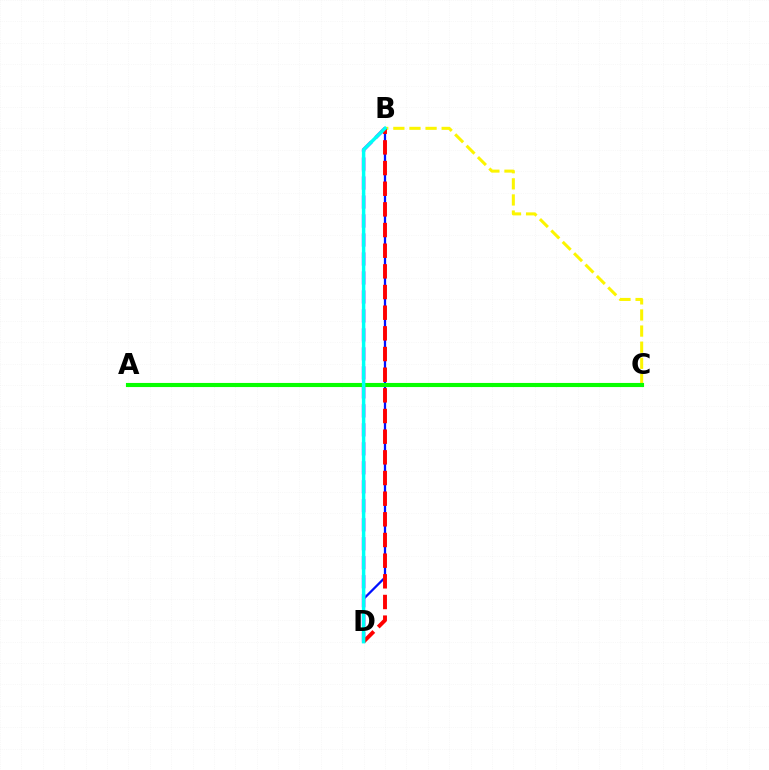{('B', 'D'): [{'color': '#0010ff', 'line_style': 'solid', 'thickness': 1.63}, {'color': '#ee00ff', 'line_style': 'dashed', 'thickness': 2.58}, {'color': '#ff0000', 'line_style': 'dashed', 'thickness': 2.81}, {'color': '#00fff6', 'line_style': 'solid', 'thickness': 2.5}], ('B', 'C'): [{'color': '#fcf500', 'line_style': 'dashed', 'thickness': 2.19}], ('A', 'C'): [{'color': '#08ff00', 'line_style': 'solid', 'thickness': 2.96}]}